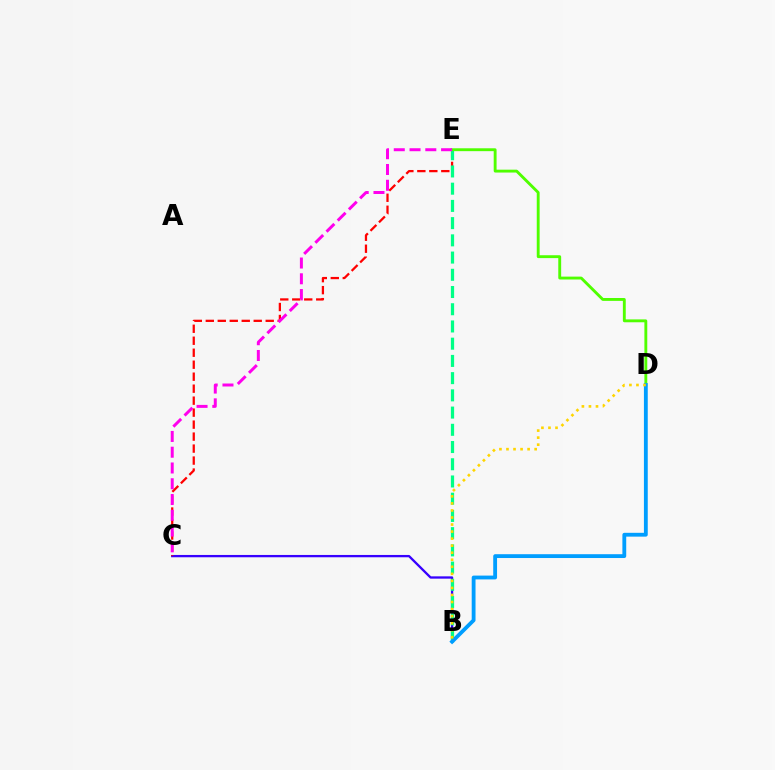{('B', 'C'): [{'color': '#3700ff', 'line_style': 'solid', 'thickness': 1.66}], ('C', 'E'): [{'color': '#ff0000', 'line_style': 'dashed', 'thickness': 1.63}, {'color': '#ff00ed', 'line_style': 'dashed', 'thickness': 2.14}], ('B', 'E'): [{'color': '#00ff86', 'line_style': 'dashed', 'thickness': 2.34}], ('D', 'E'): [{'color': '#4fff00', 'line_style': 'solid', 'thickness': 2.07}], ('B', 'D'): [{'color': '#009eff', 'line_style': 'solid', 'thickness': 2.75}, {'color': '#ffd500', 'line_style': 'dotted', 'thickness': 1.91}]}